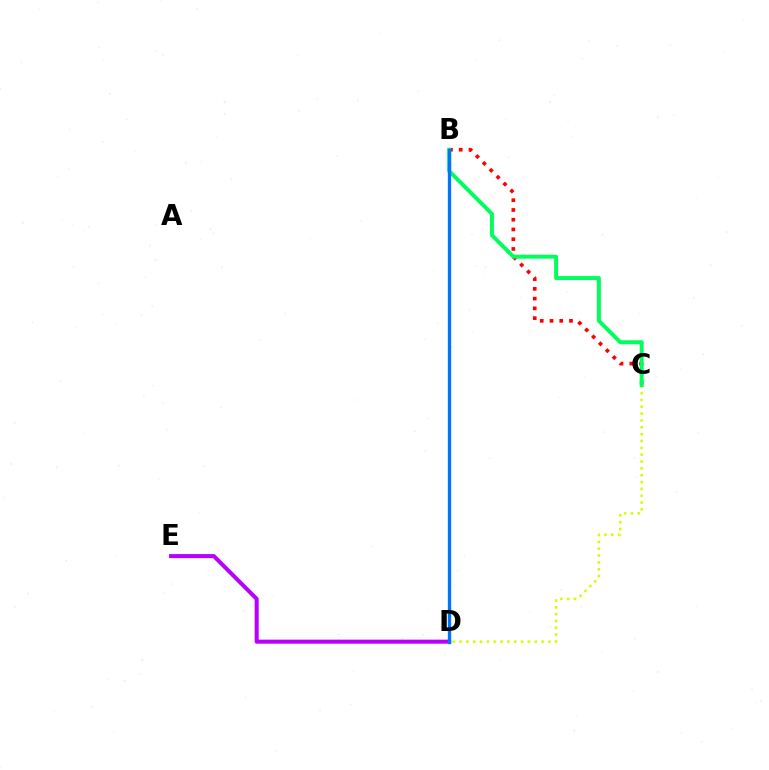{('C', 'D'): [{'color': '#d1ff00', 'line_style': 'dotted', 'thickness': 1.86}], ('D', 'E'): [{'color': '#b900ff', 'line_style': 'solid', 'thickness': 2.91}], ('B', 'C'): [{'color': '#ff0000', 'line_style': 'dotted', 'thickness': 2.65}, {'color': '#00ff5c', 'line_style': 'solid', 'thickness': 2.85}], ('B', 'D'): [{'color': '#0074ff', 'line_style': 'solid', 'thickness': 2.4}]}